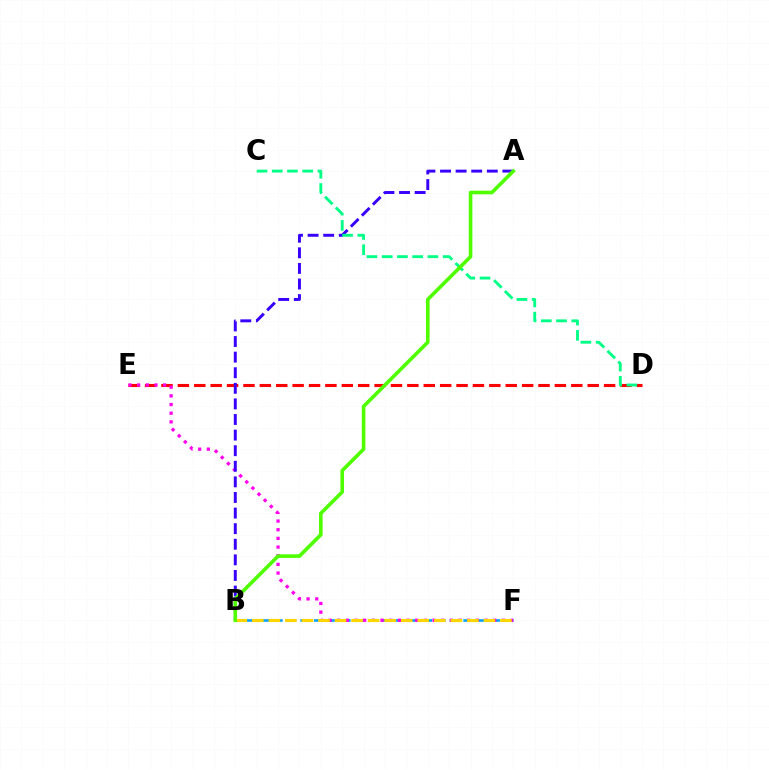{('D', 'E'): [{'color': '#ff0000', 'line_style': 'dashed', 'thickness': 2.23}], ('B', 'F'): [{'color': '#009eff', 'line_style': 'dashed', 'thickness': 1.84}, {'color': '#ffd500', 'line_style': 'dashed', 'thickness': 2.25}], ('E', 'F'): [{'color': '#ff00ed', 'line_style': 'dotted', 'thickness': 2.35}], ('A', 'B'): [{'color': '#3700ff', 'line_style': 'dashed', 'thickness': 2.12}, {'color': '#4fff00', 'line_style': 'solid', 'thickness': 2.6}], ('C', 'D'): [{'color': '#00ff86', 'line_style': 'dashed', 'thickness': 2.07}]}